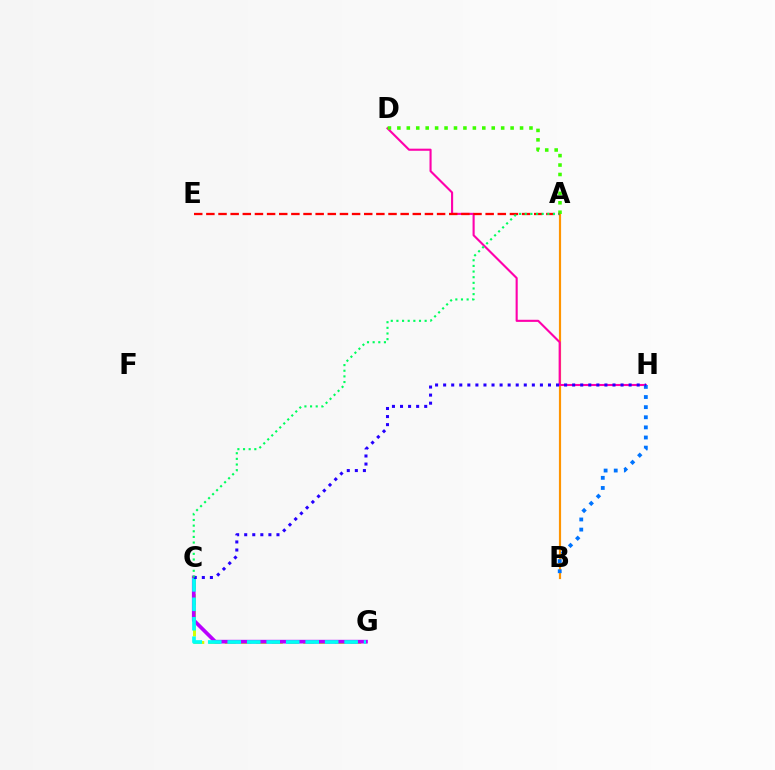{('A', 'B'): [{'color': '#ff9400', 'line_style': 'solid', 'thickness': 1.57}], ('C', 'G'): [{'color': '#d1ff00', 'line_style': 'dashed', 'thickness': 2.13}, {'color': '#b900ff', 'line_style': 'solid', 'thickness': 2.66}, {'color': '#00fff6', 'line_style': 'dashed', 'thickness': 2.65}], ('D', 'H'): [{'color': '#ff00ac', 'line_style': 'solid', 'thickness': 1.52}], ('A', 'D'): [{'color': '#3dff00', 'line_style': 'dotted', 'thickness': 2.56}], ('B', 'H'): [{'color': '#0074ff', 'line_style': 'dotted', 'thickness': 2.75}], ('C', 'H'): [{'color': '#2500ff', 'line_style': 'dotted', 'thickness': 2.19}], ('A', 'E'): [{'color': '#ff0000', 'line_style': 'dashed', 'thickness': 1.65}], ('A', 'C'): [{'color': '#00ff5c', 'line_style': 'dotted', 'thickness': 1.53}]}